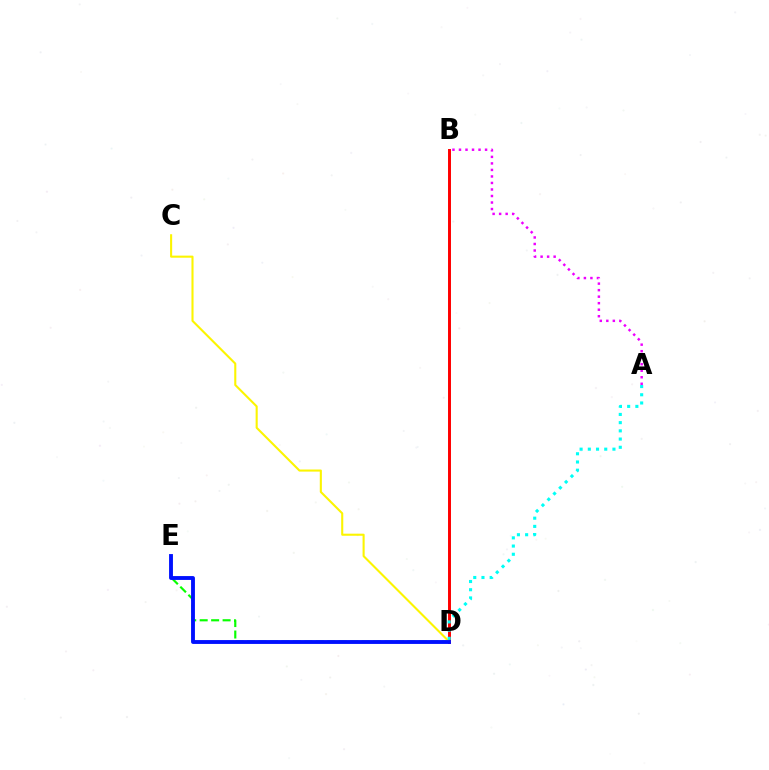{('B', 'D'): [{'color': '#ff0000', 'line_style': 'solid', 'thickness': 2.13}], ('A', 'B'): [{'color': '#ee00ff', 'line_style': 'dotted', 'thickness': 1.77}], ('D', 'E'): [{'color': '#08ff00', 'line_style': 'dashed', 'thickness': 1.56}, {'color': '#0010ff', 'line_style': 'solid', 'thickness': 2.78}], ('C', 'D'): [{'color': '#fcf500', 'line_style': 'solid', 'thickness': 1.5}], ('A', 'D'): [{'color': '#00fff6', 'line_style': 'dotted', 'thickness': 2.23}]}